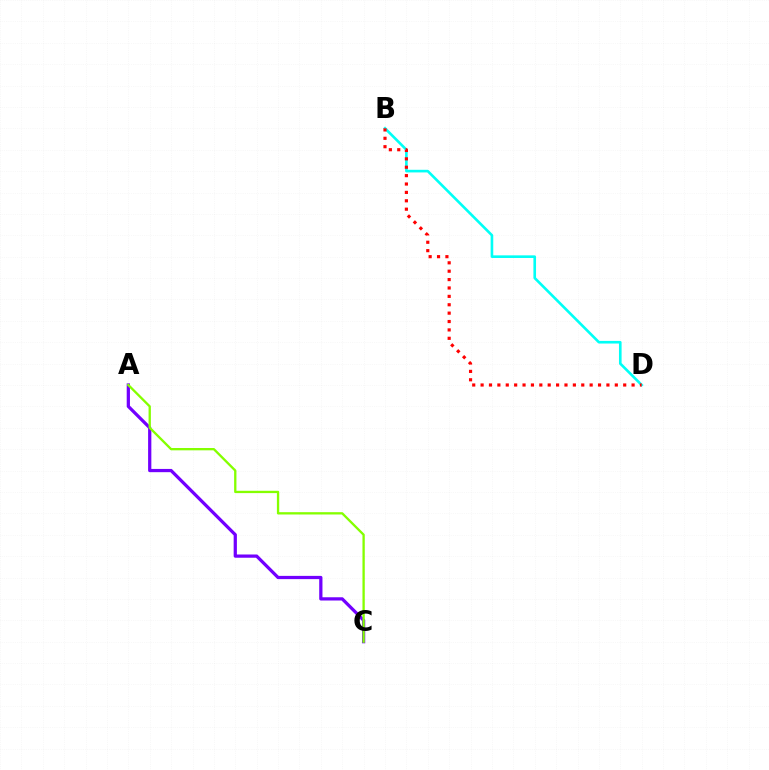{('A', 'C'): [{'color': '#7200ff', 'line_style': 'solid', 'thickness': 2.34}, {'color': '#84ff00', 'line_style': 'solid', 'thickness': 1.67}], ('B', 'D'): [{'color': '#00fff6', 'line_style': 'solid', 'thickness': 1.89}, {'color': '#ff0000', 'line_style': 'dotted', 'thickness': 2.28}]}